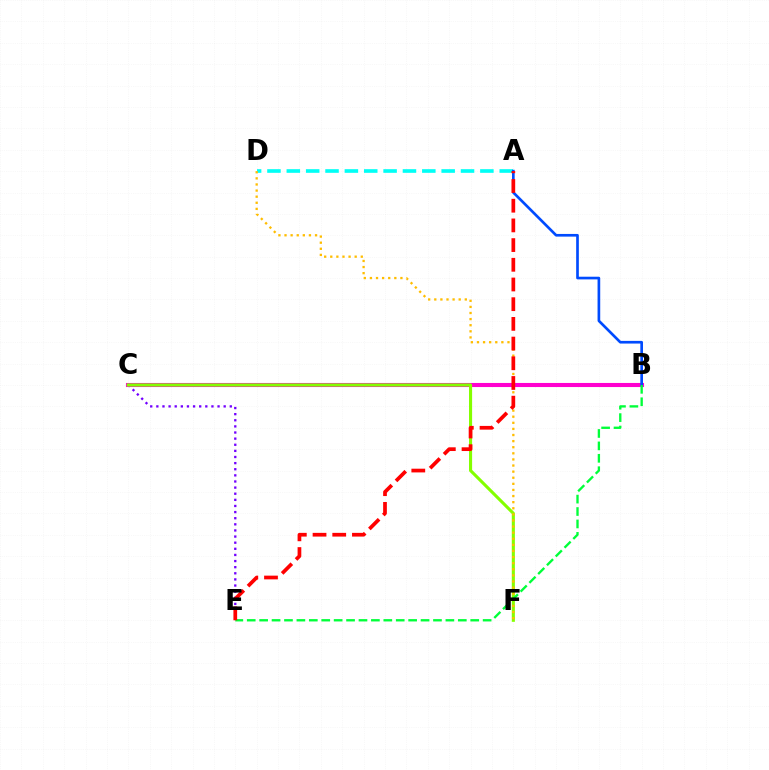{('A', 'D'): [{'color': '#00fff6', 'line_style': 'dashed', 'thickness': 2.63}], ('C', 'E'): [{'color': '#7200ff', 'line_style': 'dotted', 'thickness': 1.66}], ('B', 'C'): [{'color': '#ff00cf', 'line_style': 'solid', 'thickness': 2.94}], ('C', 'F'): [{'color': '#84ff00', 'line_style': 'solid', 'thickness': 2.23}], ('A', 'B'): [{'color': '#004bff', 'line_style': 'solid', 'thickness': 1.92}], ('D', 'F'): [{'color': '#ffbd00', 'line_style': 'dotted', 'thickness': 1.66}], ('B', 'E'): [{'color': '#00ff39', 'line_style': 'dashed', 'thickness': 1.69}], ('A', 'E'): [{'color': '#ff0000', 'line_style': 'dashed', 'thickness': 2.68}]}